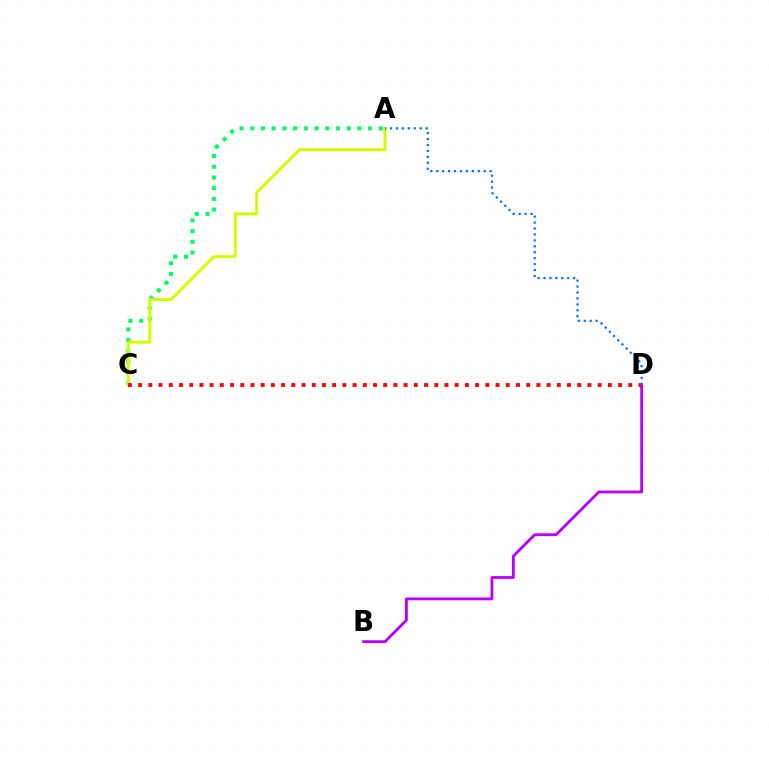{('A', 'C'): [{'color': '#00ff5c', 'line_style': 'dotted', 'thickness': 2.91}, {'color': '#d1ff00', 'line_style': 'solid', 'thickness': 2.13}], ('B', 'D'): [{'color': '#b900ff', 'line_style': 'solid', 'thickness': 2.04}], ('C', 'D'): [{'color': '#ff0000', 'line_style': 'dotted', 'thickness': 2.77}], ('A', 'D'): [{'color': '#0074ff', 'line_style': 'dotted', 'thickness': 1.61}]}